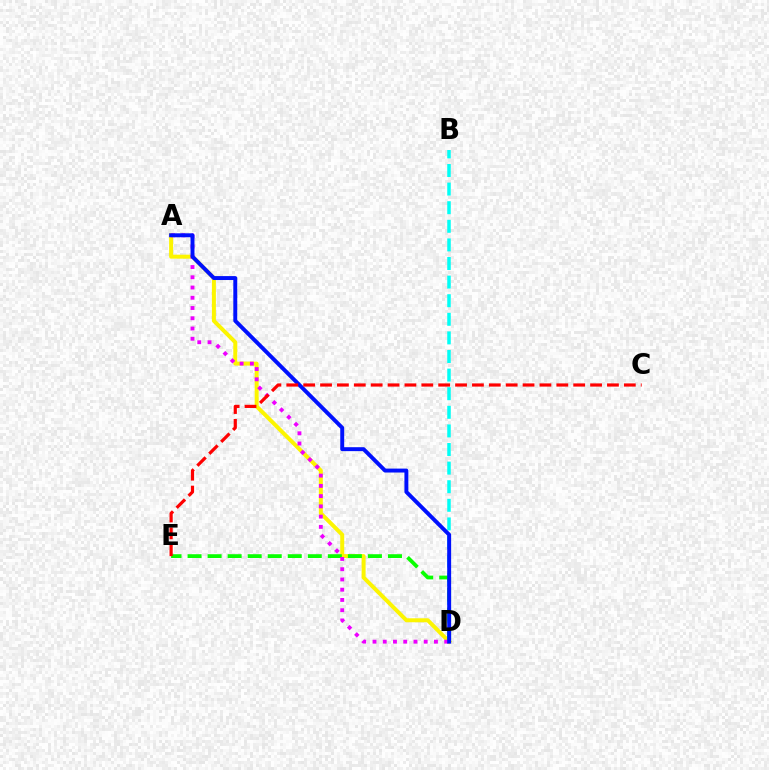{('A', 'D'): [{'color': '#fcf500', 'line_style': 'solid', 'thickness': 2.87}, {'color': '#ee00ff', 'line_style': 'dotted', 'thickness': 2.78}, {'color': '#0010ff', 'line_style': 'solid', 'thickness': 2.83}], ('B', 'D'): [{'color': '#00fff6', 'line_style': 'dashed', 'thickness': 2.53}], ('D', 'E'): [{'color': '#08ff00', 'line_style': 'dashed', 'thickness': 2.72}], ('C', 'E'): [{'color': '#ff0000', 'line_style': 'dashed', 'thickness': 2.29}]}